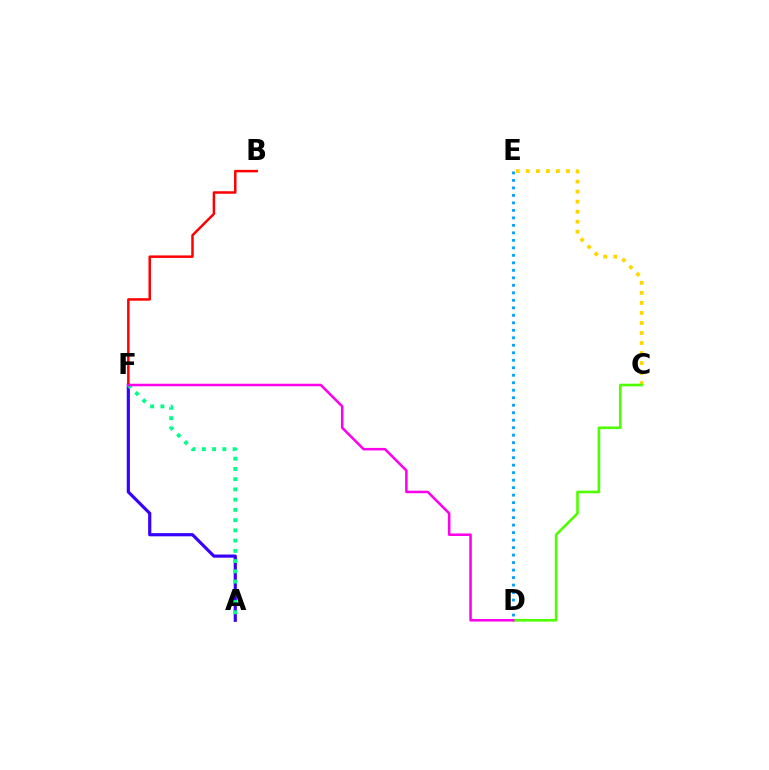{('C', 'E'): [{'color': '#ffd500', 'line_style': 'dotted', 'thickness': 2.72}], ('A', 'F'): [{'color': '#3700ff', 'line_style': 'solid', 'thickness': 2.28}, {'color': '#00ff86', 'line_style': 'dotted', 'thickness': 2.78}], ('C', 'D'): [{'color': '#4fff00', 'line_style': 'solid', 'thickness': 1.89}], ('D', 'E'): [{'color': '#009eff', 'line_style': 'dotted', 'thickness': 2.04}], ('B', 'F'): [{'color': '#ff0000', 'line_style': 'solid', 'thickness': 1.8}], ('D', 'F'): [{'color': '#ff00ed', 'line_style': 'solid', 'thickness': 1.83}]}